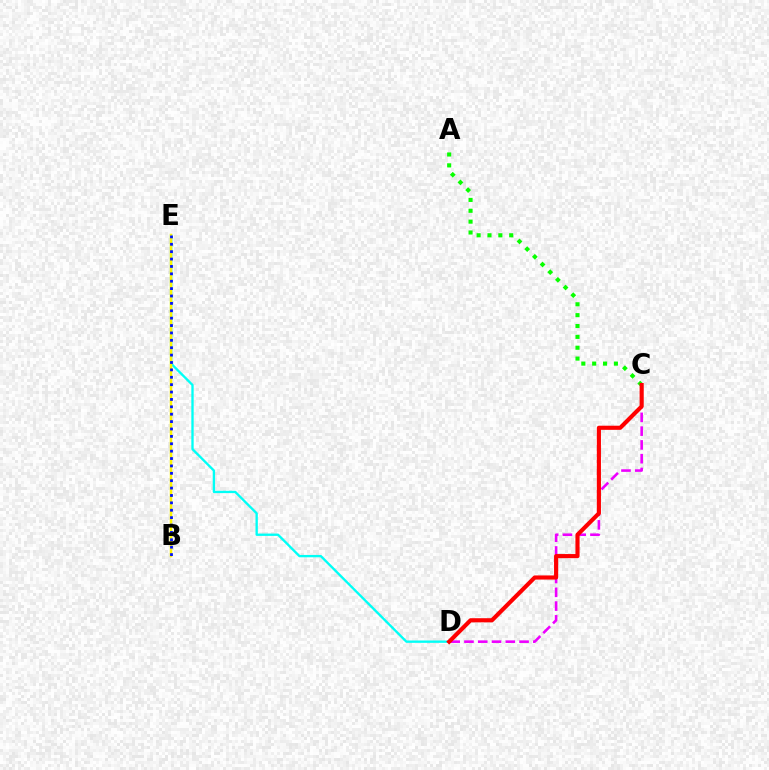{('D', 'E'): [{'color': '#00fff6', 'line_style': 'solid', 'thickness': 1.68}], ('B', 'E'): [{'color': '#fcf500', 'line_style': 'solid', 'thickness': 1.8}, {'color': '#0010ff', 'line_style': 'dotted', 'thickness': 2.01}], ('C', 'D'): [{'color': '#ee00ff', 'line_style': 'dashed', 'thickness': 1.87}, {'color': '#ff0000', 'line_style': 'solid', 'thickness': 2.98}], ('A', 'C'): [{'color': '#08ff00', 'line_style': 'dotted', 'thickness': 2.95}]}